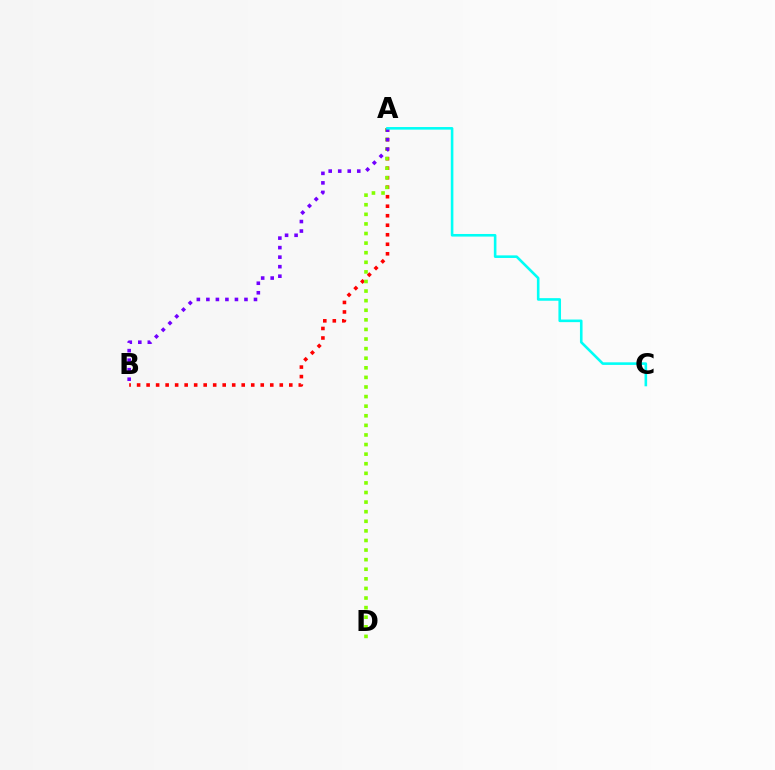{('A', 'B'): [{'color': '#ff0000', 'line_style': 'dotted', 'thickness': 2.58}, {'color': '#7200ff', 'line_style': 'dotted', 'thickness': 2.59}], ('A', 'D'): [{'color': '#84ff00', 'line_style': 'dotted', 'thickness': 2.61}], ('A', 'C'): [{'color': '#00fff6', 'line_style': 'solid', 'thickness': 1.87}]}